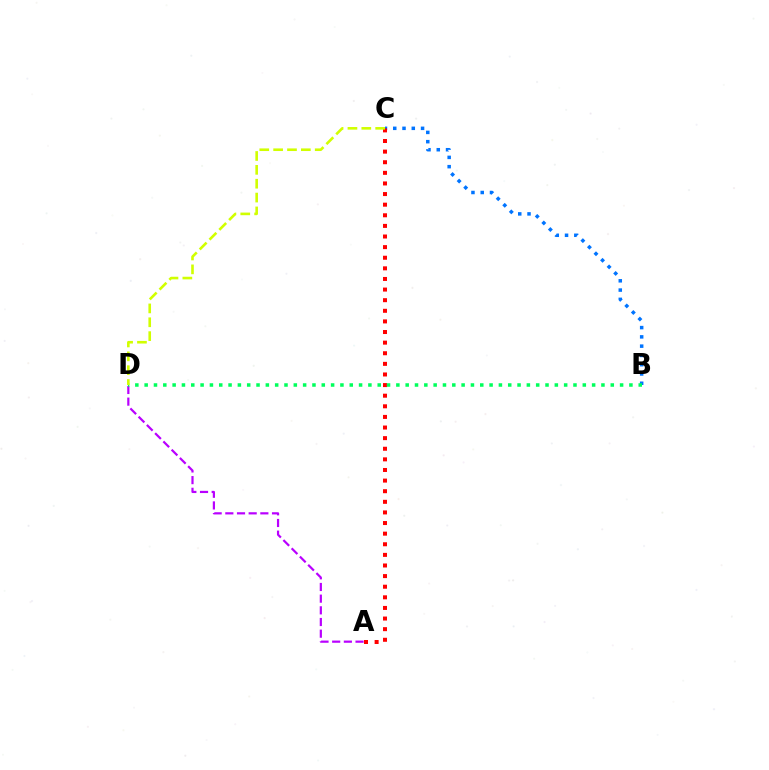{('A', 'D'): [{'color': '#b900ff', 'line_style': 'dashed', 'thickness': 1.59}], ('B', 'C'): [{'color': '#0074ff', 'line_style': 'dotted', 'thickness': 2.52}], ('A', 'C'): [{'color': '#ff0000', 'line_style': 'dotted', 'thickness': 2.88}], ('B', 'D'): [{'color': '#00ff5c', 'line_style': 'dotted', 'thickness': 2.53}], ('C', 'D'): [{'color': '#d1ff00', 'line_style': 'dashed', 'thickness': 1.88}]}